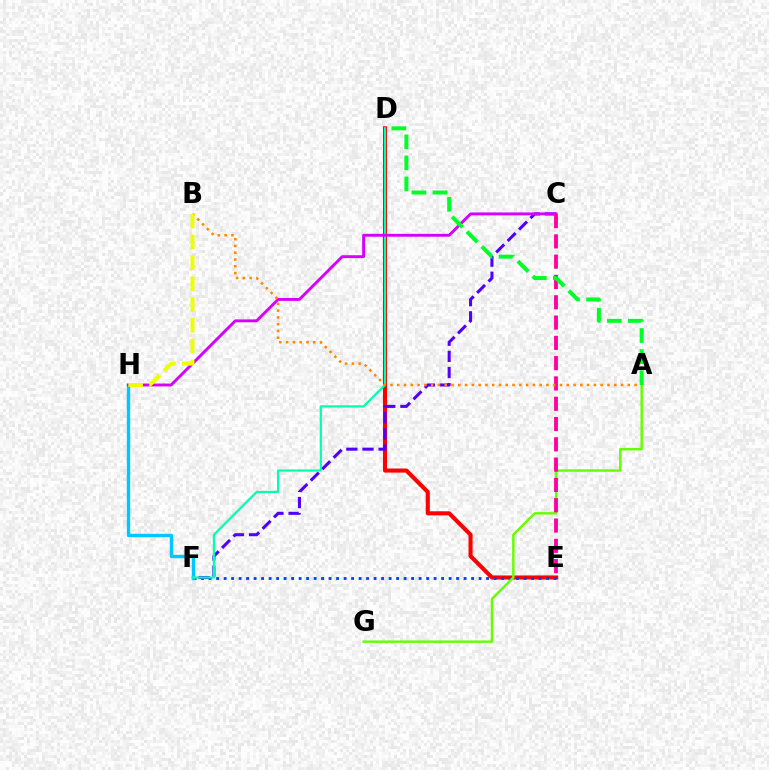{('D', 'E'): [{'color': '#ff0000', 'line_style': 'solid', 'thickness': 2.94}], ('C', 'F'): [{'color': '#4f00ff', 'line_style': 'dashed', 'thickness': 2.19}], ('E', 'F'): [{'color': '#003fff', 'line_style': 'dotted', 'thickness': 2.04}], ('F', 'H'): [{'color': '#00c7ff', 'line_style': 'solid', 'thickness': 2.44}], ('A', 'G'): [{'color': '#66ff00', 'line_style': 'solid', 'thickness': 1.76}], ('D', 'F'): [{'color': '#00ffaf', 'line_style': 'solid', 'thickness': 1.57}], ('C', 'H'): [{'color': '#d600ff', 'line_style': 'solid', 'thickness': 2.09}], ('C', 'E'): [{'color': '#ff00a0', 'line_style': 'dashed', 'thickness': 2.76}], ('A', 'B'): [{'color': '#ff8800', 'line_style': 'dotted', 'thickness': 1.84}], ('B', 'H'): [{'color': '#eeff00', 'line_style': 'dashed', 'thickness': 2.83}], ('A', 'D'): [{'color': '#00ff27', 'line_style': 'dashed', 'thickness': 2.86}]}